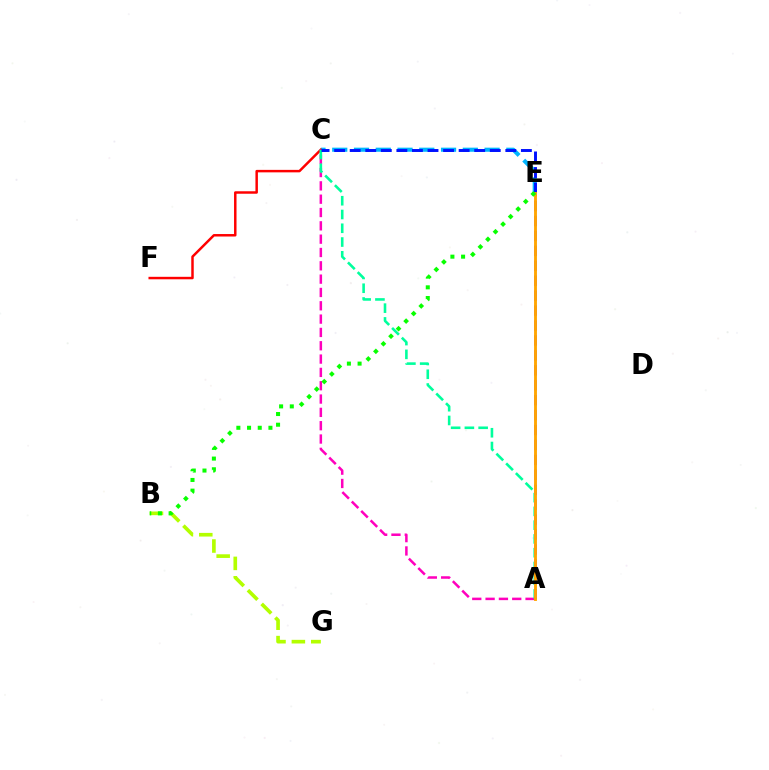{('C', 'E'): [{'color': '#00b5ff', 'line_style': 'dashed', 'thickness': 2.96}, {'color': '#0010ff', 'line_style': 'dashed', 'thickness': 2.11}], ('C', 'F'): [{'color': '#ff0000', 'line_style': 'solid', 'thickness': 1.78}], ('A', 'C'): [{'color': '#ff00bd', 'line_style': 'dashed', 'thickness': 1.81}, {'color': '#00ff9d', 'line_style': 'dashed', 'thickness': 1.87}], ('B', 'G'): [{'color': '#b3ff00', 'line_style': 'dashed', 'thickness': 2.63}], ('A', 'E'): [{'color': '#9b00ff', 'line_style': 'dashed', 'thickness': 2.03}, {'color': '#ffa500', 'line_style': 'solid', 'thickness': 2.07}], ('B', 'E'): [{'color': '#08ff00', 'line_style': 'dotted', 'thickness': 2.9}]}